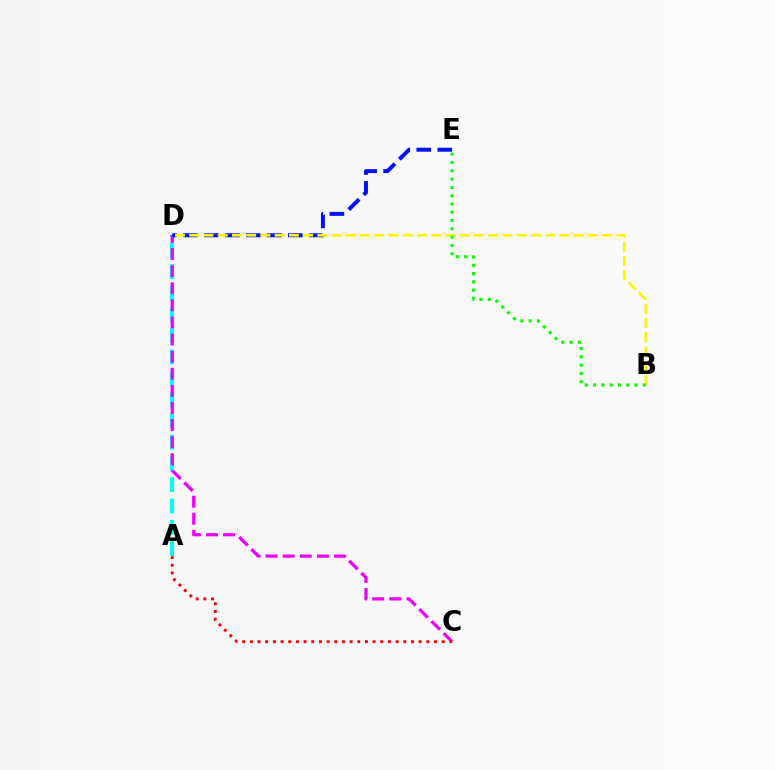{('A', 'D'): [{'color': '#00fff6', 'line_style': 'dashed', 'thickness': 2.89}], ('C', 'D'): [{'color': '#ee00ff', 'line_style': 'dashed', 'thickness': 2.32}], ('D', 'E'): [{'color': '#0010ff', 'line_style': 'dashed', 'thickness': 2.85}], ('B', 'D'): [{'color': '#fcf500', 'line_style': 'dashed', 'thickness': 1.93}], ('A', 'C'): [{'color': '#ff0000', 'line_style': 'dotted', 'thickness': 2.08}], ('B', 'E'): [{'color': '#08ff00', 'line_style': 'dotted', 'thickness': 2.25}]}